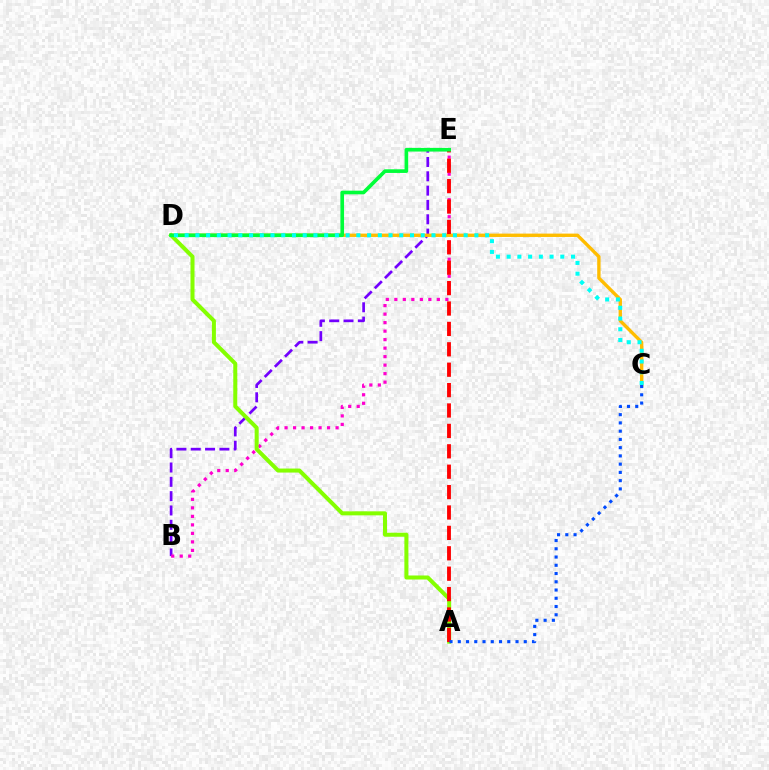{('B', 'E'): [{'color': '#7200ff', 'line_style': 'dashed', 'thickness': 1.95}, {'color': '#ff00cf', 'line_style': 'dotted', 'thickness': 2.31}], ('C', 'D'): [{'color': '#ffbd00', 'line_style': 'solid', 'thickness': 2.42}, {'color': '#00fff6', 'line_style': 'dotted', 'thickness': 2.92}], ('A', 'D'): [{'color': '#84ff00', 'line_style': 'solid', 'thickness': 2.9}], ('A', 'E'): [{'color': '#ff0000', 'line_style': 'dashed', 'thickness': 2.77}], ('D', 'E'): [{'color': '#00ff39', 'line_style': 'solid', 'thickness': 2.63}], ('A', 'C'): [{'color': '#004bff', 'line_style': 'dotted', 'thickness': 2.24}]}